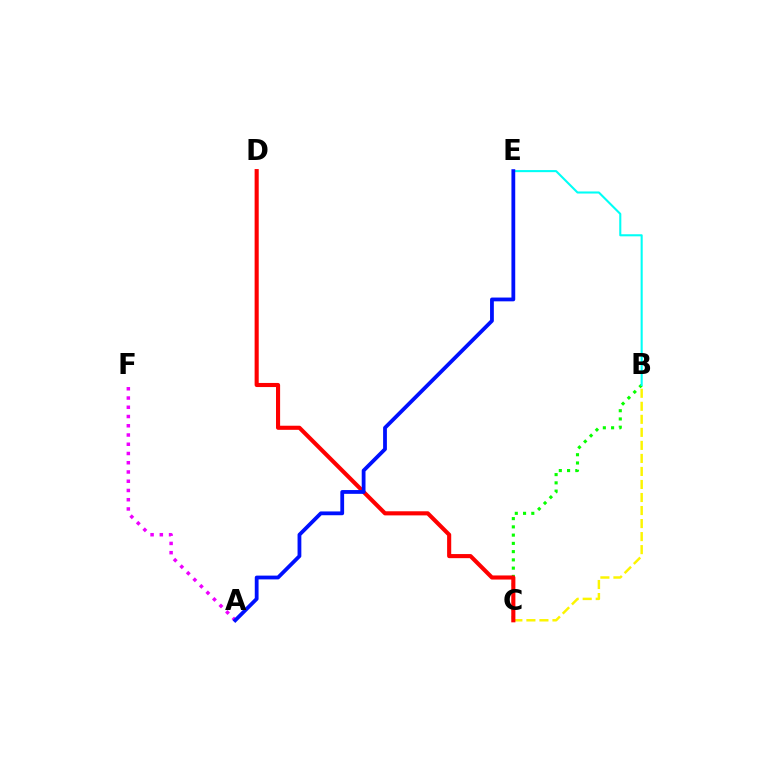{('B', 'C'): [{'color': '#08ff00', 'line_style': 'dotted', 'thickness': 2.24}, {'color': '#fcf500', 'line_style': 'dashed', 'thickness': 1.77}], ('A', 'F'): [{'color': '#ee00ff', 'line_style': 'dotted', 'thickness': 2.51}], ('B', 'E'): [{'color': '#00fff6', 'line_style': 'solid', 'thickness': 1.5}], ('C', 'D'): [{'color': '#ff0000', 'line_style': 'solid', 'thickness': 2.95}], ('A', 'E'): [{'color': '#0010ff', 'line_style': 'solid', 'thickness': 2.73}]}